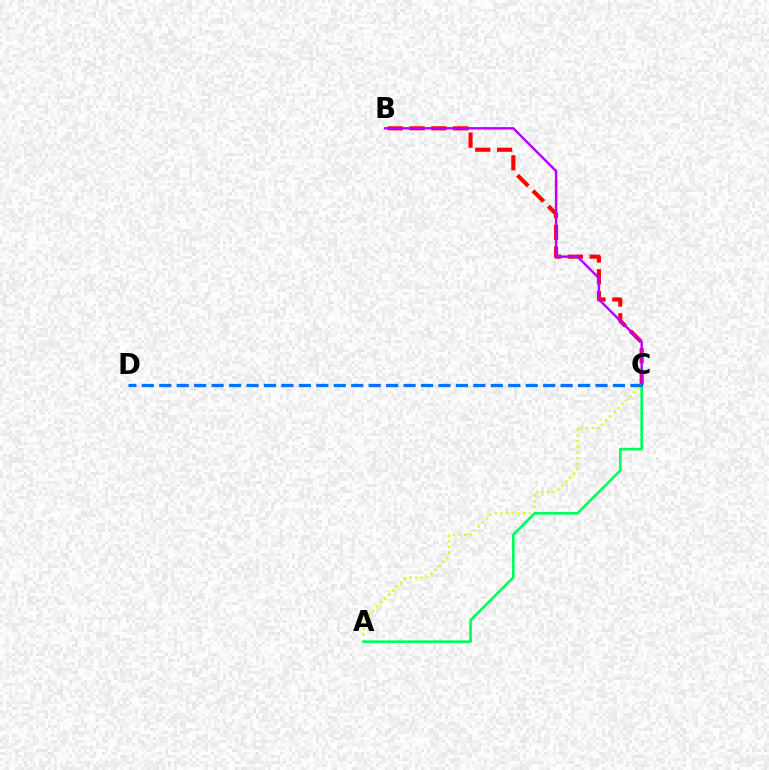{('B', 'C'): [{'color': '#ff0000', 'line_style': 'dashed', 'thickness': 2.96}, {'color': '#b900ff', 'line_style': 'solid', 'thickness': 1.76}], ('A', 'C'): [{'color': '#d1ff00', 'line_style': 'dotted', 'thickness': 1.54}, {'color': '#00ff5c', 'line_style': 'solid', 'thickness': 1.9}], ('C', 'D'): [{'color': '#0074ff', 'line_style': 'dashed', 'thickness': 2.37}]}